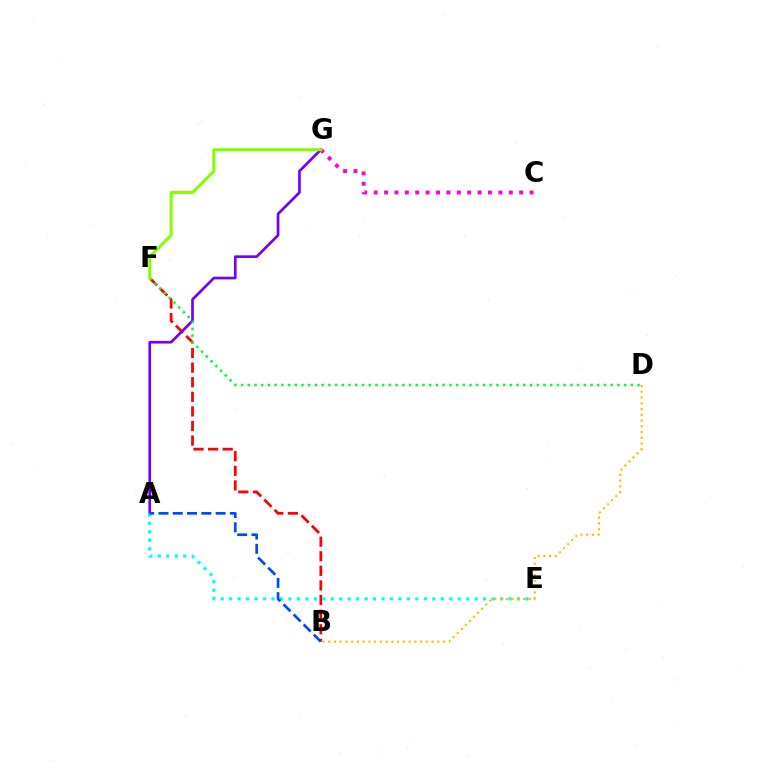{('B', 'F'): [{'color': '#ff0000', 'line_style': 'dashed', 'thickness': 1.98}], ('A', 'G'): [{'color': '#7200ff', 'line_style': 'solid', 'thickness': 1.93}], ('A', 'E'): [{'color': '#00fff6', 'line_style': 'dotted', 'thickness': 2.3}], ('B', 'D'): [{'color': '#ffbd00', 'line_style': 'dotted', 'thickness': 1.56}], ('A', 'B'): [{'color': '#004bff', 'line_style': 'dashed', 'thickness': 1.94}], ('C', 'G'): [{'color': '#ff00cf', 'line_style': 'dotted', 'thickness': 2.82}], ('D', 'F'): [{'color': '#00ff39', 'line_style': 'dotted', 'thickness': 1.83}], ('F', 'G'): [{'color': '#84ff00', 'line_style': 'solid', 'thickness': 2.17}]}